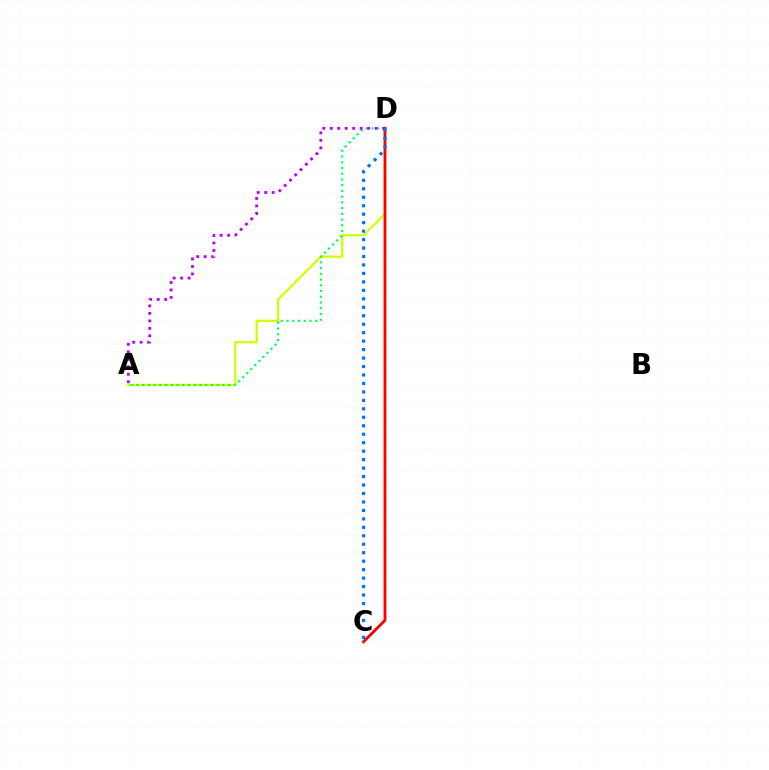{('A', 'D'): [{'color': '#d1ff00', 'line_style': 'solid', 'thickness': 1.62}, {'color': '#00ff5c', 'line_style': 'dotted', 'thickness': 1.56}, {'color': '#b900ff', 'line_style': 'dotted', 'thickness': 2.03}], ('C', 'D'): [{'color': '#ff0000', 'line_style': 'solid', 'thickness': 2.05}, {'color': '#0074ff', 'line_style': 'dotted', 'thickness': 2.3}]}